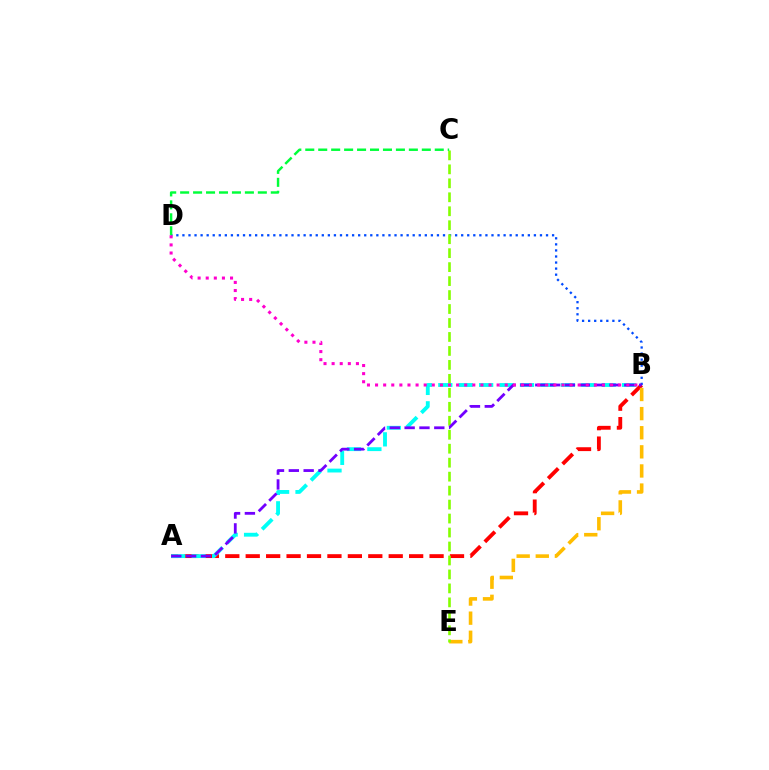{('B', 'D'): [{'color': '#004bff', 'line_style': 'dotted', 'thickness': 1.65}, {'color': '#ff00cf', 'line_style': 'dotted', 'thickness': 2.2}], ('A', 'B'): [{'color': '#ff0000', 'line_style': 'dashed', 'thickness': 2.78}, {'color': '#00fff6', 'line_style': 'dashed', 'thickness': 2.77}, {'color': '#7200ff', 'line_style': 'dashed', 'thickness': 2.02}], ('B', 'E'): [{'color': '#ffbd00', 'line_style': 'dashed', 'thickness': 2.6}], ('C', 'E'): [{'color': '#84ff00', 'line_style': 'dashed', 'thickness': 1.9}], ('C', 'D'): [{'color': '#00ff39', 'line_style': 'dashed', 'thickness': 1.76}]}